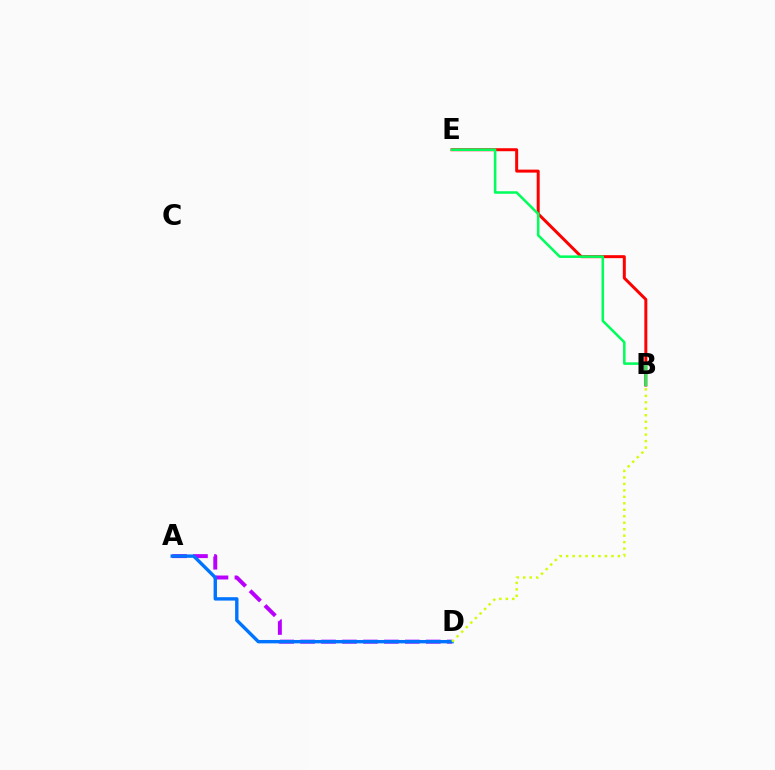{('B', 'E'): [{'color': '#ff0000', 'line_style': 'solid', 'thickness': 2.15}, {'color': '#00ff5c', 'line_style': 'solid', 'thickness': 1.83}], ('A', 'D'): [{'color': '#b900ff', 'line_style': 'dashed', 'thickness': 2.85}, {'color': '#0074ff', 'line_style': 'solid', 'thickness': 2.43}], ('B', 'D'): [{'color': '#d1ff00', 'line_style': 'dotted', 'thickness': 1.76}]}